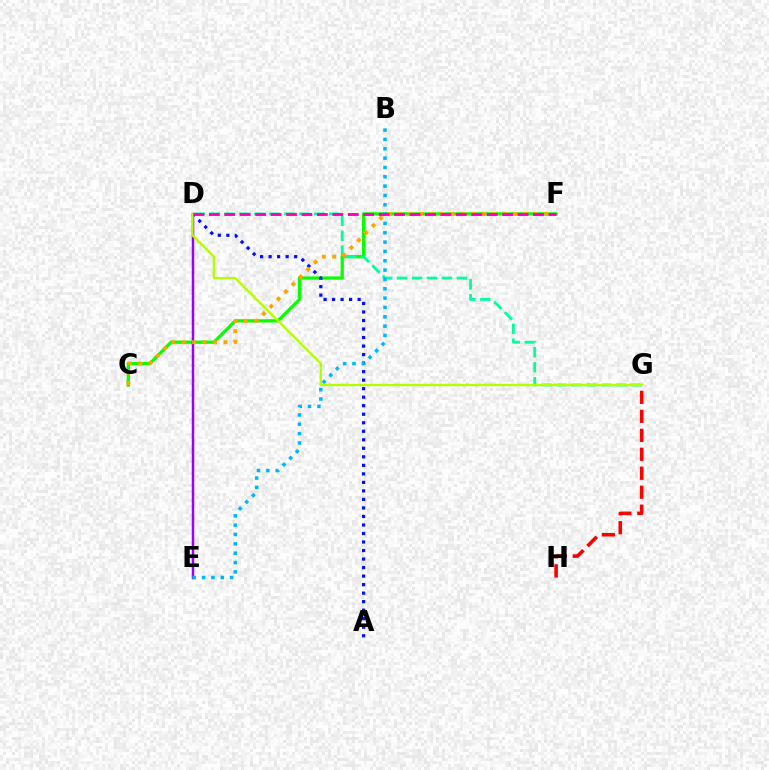{('C', 'F'): [{'color': '#08ff00', 'line_style': 'solid', 'thickness': 2.34}, {'color': '#ffa500', 'line_style': 'dotted', 'thickness': 2.84}], ('G', 'H'): [{'color': '#ff0000', 'line_style': 'dashed', 'thickness': 2.58}], ('D', 'G'): [{'color': '#00ff9d', 'line_style': 'dashed', 'thickness': 2.03}, {'color': '#b3ff00', 'line_style': 'solid', 'thickness': 1.65}], ('A', 'D'): [{'color': '#0010ff', 'line_style': 'dotted', 'thickness': 2.31}], ('D', 'E'): [{'color': '#9b00ff', 'line_style': 'solid', 'thickness': 1.8}], ('B', 'E'): [{'color': '#00b5ff', 'line_style': 'dotted', 'thickness': 2.54}], ('D', 'F'): [{'color': '#ff00bd', 'line_style': 'dashed', 'thickness': 2.1}]}